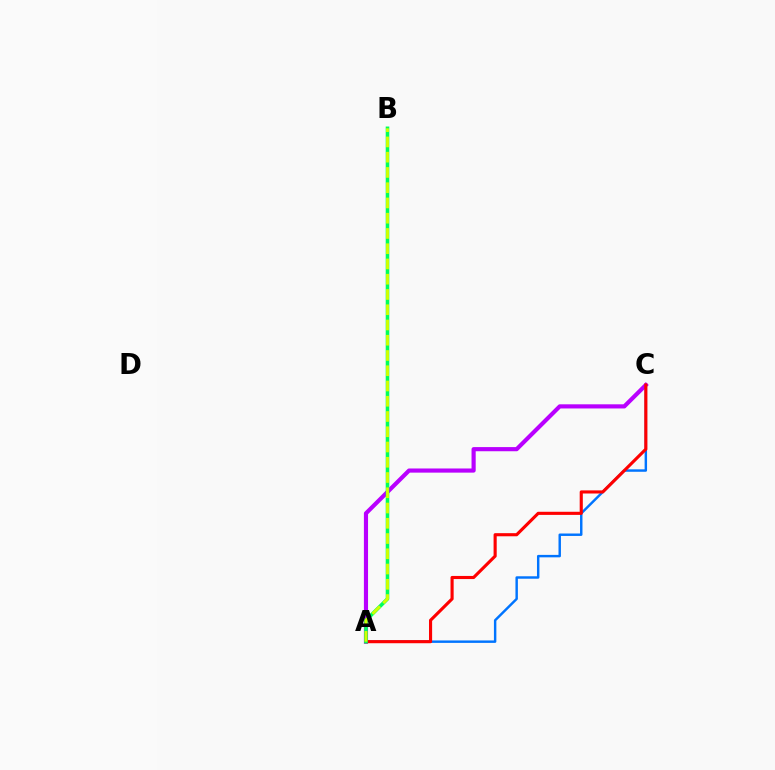{('A', 'C'): [{'color': '#0074ff', 'line_style': 'solid', 'thickness': 1.76}, {'color': '#b900ff', 'line_style': 'solid', 'thickness': 2.99}, {'color': '#ff0000', 'line_style': 'solid', 'thickness': 2.25}], ('A', 'B'): [{'color': '#00ff5c', 'line_style': 'solid', 'thickness': 2.58}, {'color': '#d1ff00', 'line_style': 'dashed', 'thickness': 2.07}]}